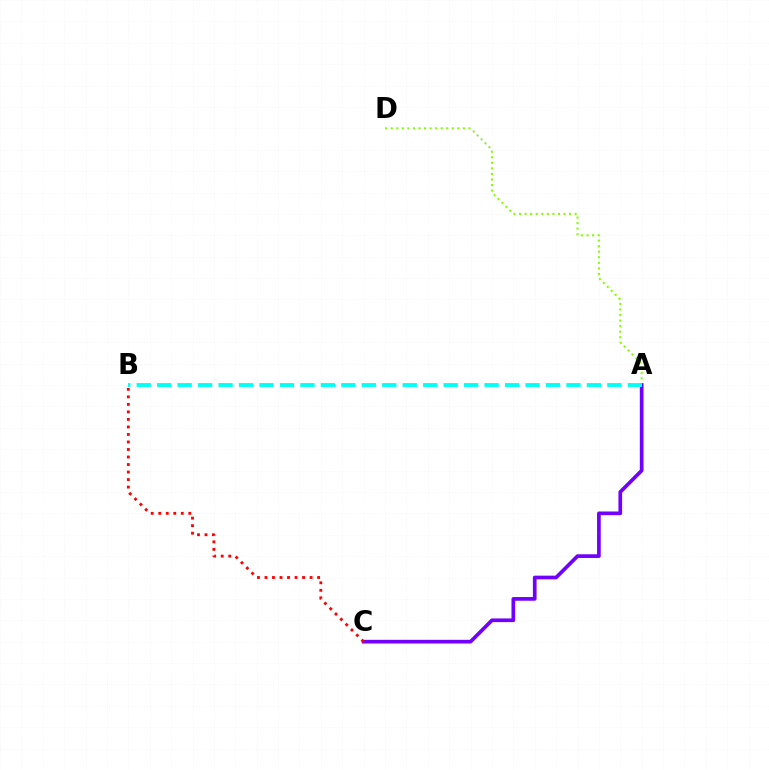{('A', 'D'): [{'color': '#84ff00', 'line_style': 'dotted', 'thickness': 1.51}], ('A', 'C'): [{'color': '#7200ff', 'line_style': 'solid', 'thickness': 2.66}], ('B', 'C'): [{'color': '#ff0000', 'line_style': 'dotted', 'thickness': 2.04}], ('A', 'B'): [{'color': '#00fff6', 'line_style': 'dashed', 'thickness': 2.78}]}